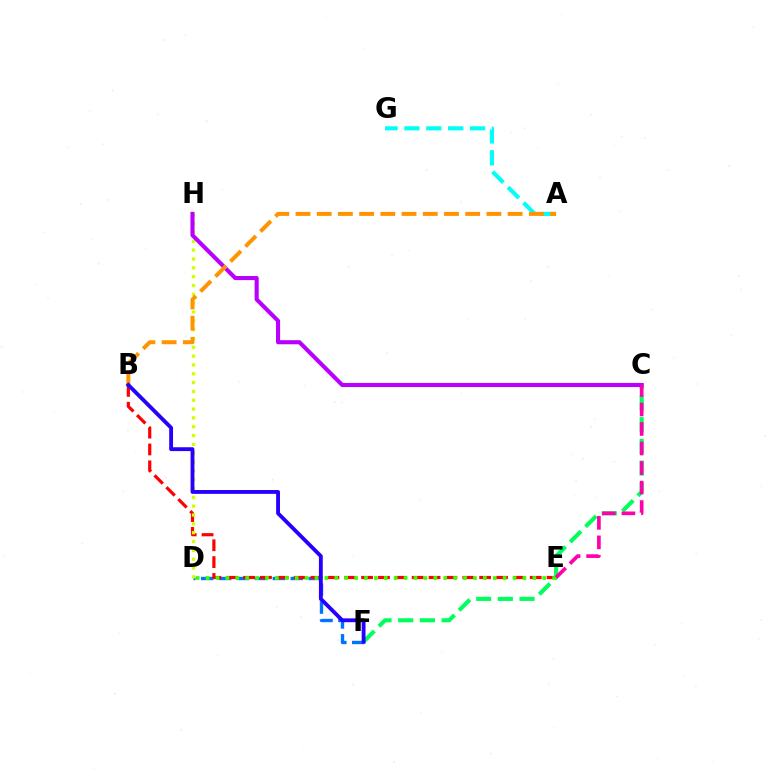{('D', 'F'): [{'color': '#0074ff', 'line_style': 'dashed', 'thickness': 2.43}], ('B', 'E'): [{'color': '#ff0000', 'line_style': 'dashed', 'thickness': 2.29}], ('C', 'F'): [{'color': '#00ff5c', 'line_style': 'dashed', 'thickness': 2.95}], ('D', 'E'): [{'color': '#3dff00', 'line_style': 'dotted', 'thickness': 2.69}], ('D', 'H'): [{'color': '#d1ff00', 'line_style': 'dotted', 'thickness': 2.4}], ('C', 'H'): [{'color': '#b900ff', 'line_style': 'solid', 'thickness': 2.95}], ('A', 'G'): [{'color': '#00fff6', 'line_style': 'dashed', 'thickness': 2.97}], ('A', 'B'): [{'color': '#ff9400', 'line_style': 'dashed', 'thickness': 2.88}], ('C', 'E'): [{'color': '#ff00ac', 'line_style': 'dashed', 'thickness': 2.65}], ('B', 'F'): [{'color': '#2500ff', 'line_style': 'solid', 'thickness': 2.77}]}